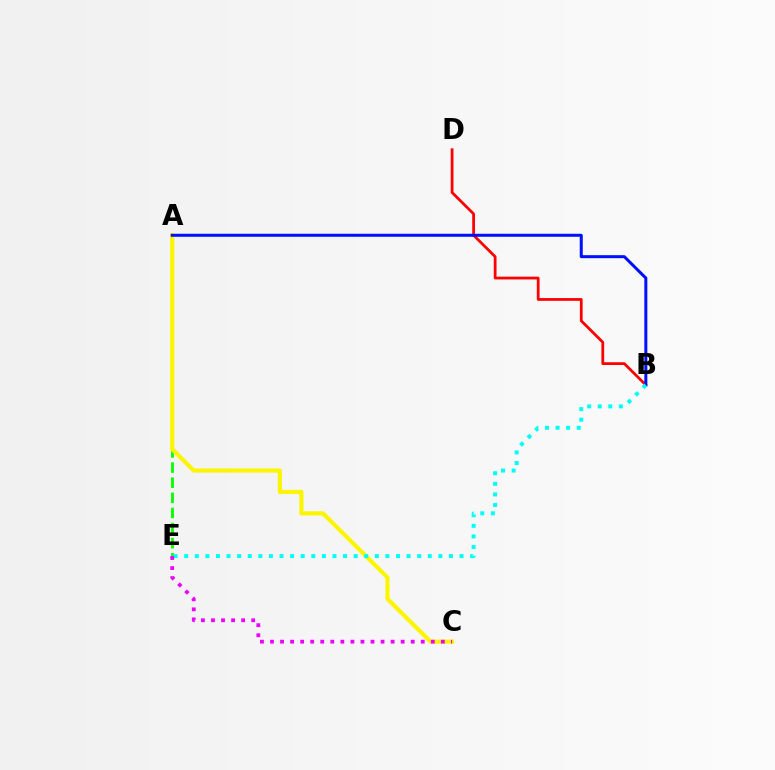{('A', 'E'): [{'color': '#08ff00', 'line_style': 'dashed', 'thickness': 2.05}], ('A', 'C'): [{'color': '#fcf500', 'line_style': 'solid', 'thickness': 2.99}], ('B', 'D'): [{'color': '#ff0000', 'line_style': 'solid', 'thickness': 1.99}], ('A', 'B'): [{'color': '#0010ff', 'line_style': 'solid', 'thickness': 2.17}], ('B', 'E'): [{'color': '#00fff6', 'line_style': 'dotted', 'thickness': 2.88}], ('C', 'E'): [{'color': '#ee00ff', 'line_style': 'dotted', 'thickness': 2.73}]}